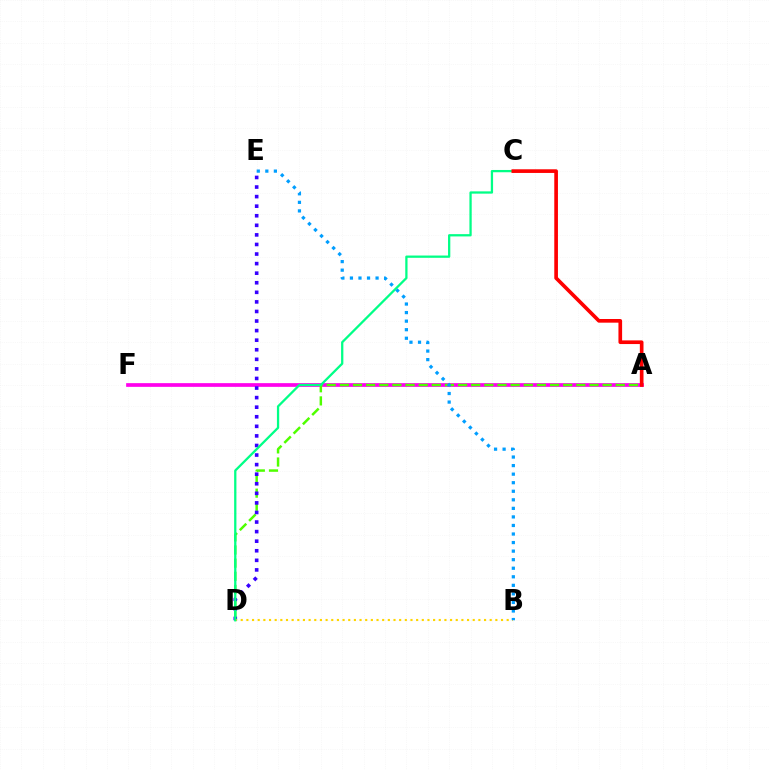{('A', 'F'): [{'color': '#ff00ed', 'line_style': 'solid', 'thickness': 2.67}], ('A', 'D'): [{'color': '#4fff00', 'line_style': 'dashed', 'thickness': 1.78}], ('D', 'E'): [{'color': '#3700ff', 'line_style': 'dotted', 'thickness': 2.6}], ('B', 'D'): [{'color': '#ffd500', 'line_style': 'dotted', 'thickness': 1.54}], ('C', 'D'): [{'color': '#00ff86', 'line_style': 'solid', 'thickness': 1.64}], ('B', 'E'): [{'color': '#009eff', 'line_style': 'dotted', 'thickness': 2.32}], ('A', 'C'): [{'color': '#ff0000', 'line_style': 'solid', 'thickness': 2.64}]}